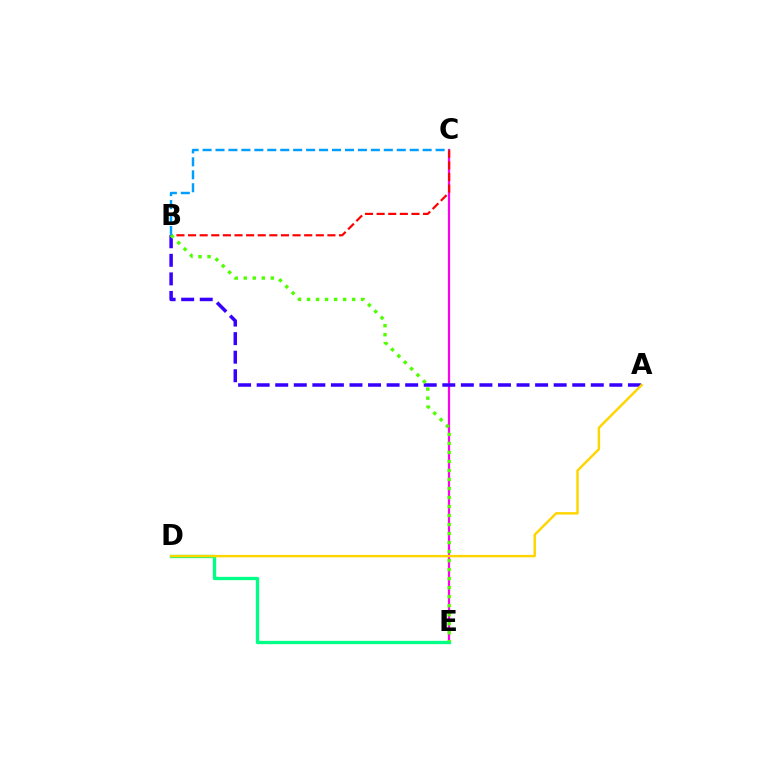{('C', 'E'): [{'color': '#ff00ed', 'line_style': 'solid', 'thickness': 1.6}], ('B', 'C'): [{'color': '#ff0000', 'line_style': 'dashed', 'thickness': 1.58}, {'color': '#009eff', 'line_style': 'dashed', 'thickness': 1.76}], ('D', 'E'): [{'color': '#00ff86', 'line_style': 'solid', 'thickness': 2.38}], ('A', 'B'): [{'color': '#3700ff', 'line_style': 'dashed', 'thickness': 2.52}], ('A', 'D'): [{'color': '#ffd500', 'line_style': 'solid', 'thickness': 1.76}], ('B', 'E'): [{'color': '#4fff00', 'line_style': 'dotted', 'thickness': 2.45}]}